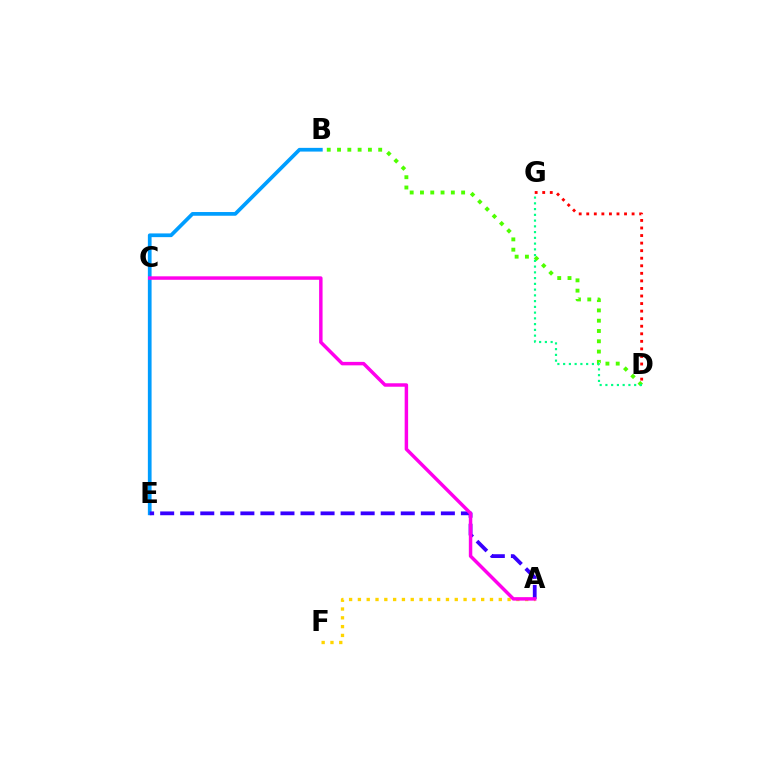{('B', 'E'): [{'color': '#009eff', 'line_style': 'solid', 'thickness': 2.68}], ('B', 'D'): [{'color': '#4fff00', 'line_style': 'dotted', 'thickness': 2.8}], ('D', 'G'): [{'color': '#00ff86', 'line_style': 'dotted', 'thickness': 1.56}, {'color': '#ff0000', 'line_style': 'dotted', 'thickness': 2.05}], ('A', 'E'): [{'color': '#3700ff', 'line_style': 'dashed', 'thickness': 2.72}], ('A', 'F'): [{'color': '#ffd500', 'line_style': 'dotted', 'thickness': 2.39}], ('A', 'C'): [{'color': '#ff00ed', 'line_style': 'solid', 'thickness': 2.49}]}